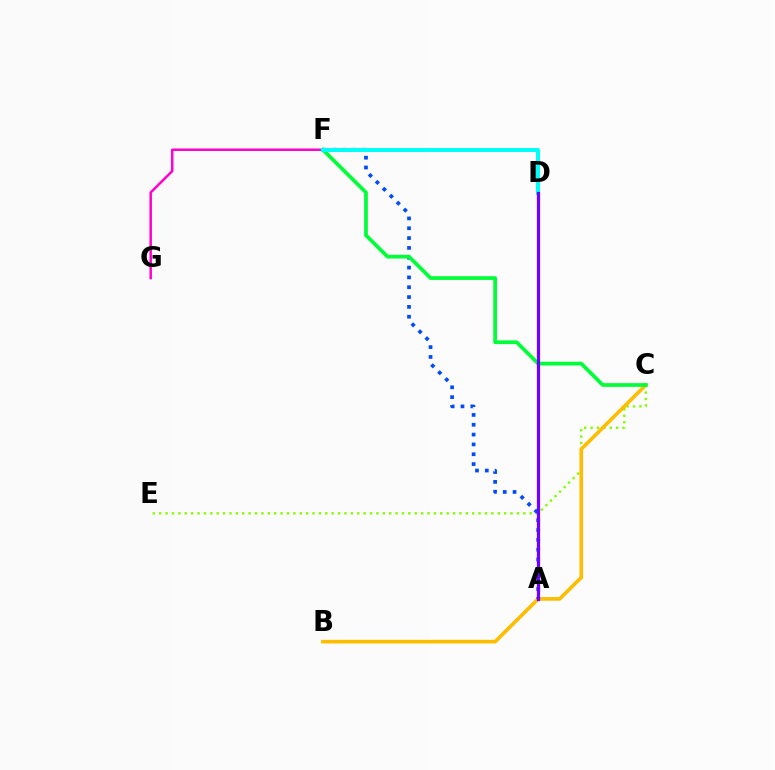{('D', 'F'): [{'color': '#ff0000', 'line_style': 'dashed', 'thickness': 2.08}, {'color': '#00fff6', 'line_style': 'solid', 'thickness': 2.88}], ('C', 'E'): [{'color': '#84ff00', 'line_style': 'dotted', 'thickness': 1.74}], ('F', 'G'): [{'color': '#ff00cf', 'line_style': 'solid', 'thickness': 1.79}], ('B', 'C'): [{'color': '#ffbd00', 'line_style': 'solid', 'thickness': 2.62}], ('A', 'F'): [{'color': '#004bff', 'line_style': 'dotted', 'thickness': 2.67}], ('C', 'F'): [{'color': '#00ff39', 'line_style': 'solid', 'thickness': 2.68}], ('A', 'D'): [{'color': '#7200ff', 'line_style': 'solid', 'thickness': 2.33}]}